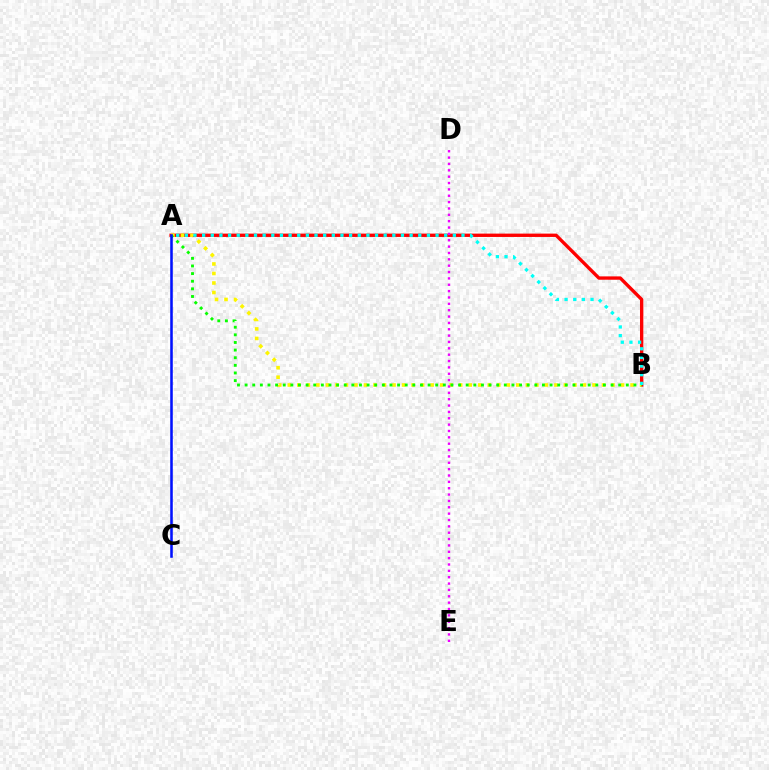{('A', 'B'): [{'color': '#ff0000', 'line_style': 'solid', 'thickness': 2.41}, {'color': '#fcf500', 'line_style': 'dotted', 'thickness': 2.59}, {'color': '#08ff00', 'line_style': 'dotted', 'thickness': 2.07}, {'color': '#00fff6', 'line_style': 'dotted', 'thickness': 2.35}], ('D', 'E'): [{'color': '#ee00ff', 'line_style': 'dotted', 'thickness': 1.73}], ('A', 'C'): [{'color': '#0010ff', 'line_style': 'solid', 'thickness': 1.84}]}